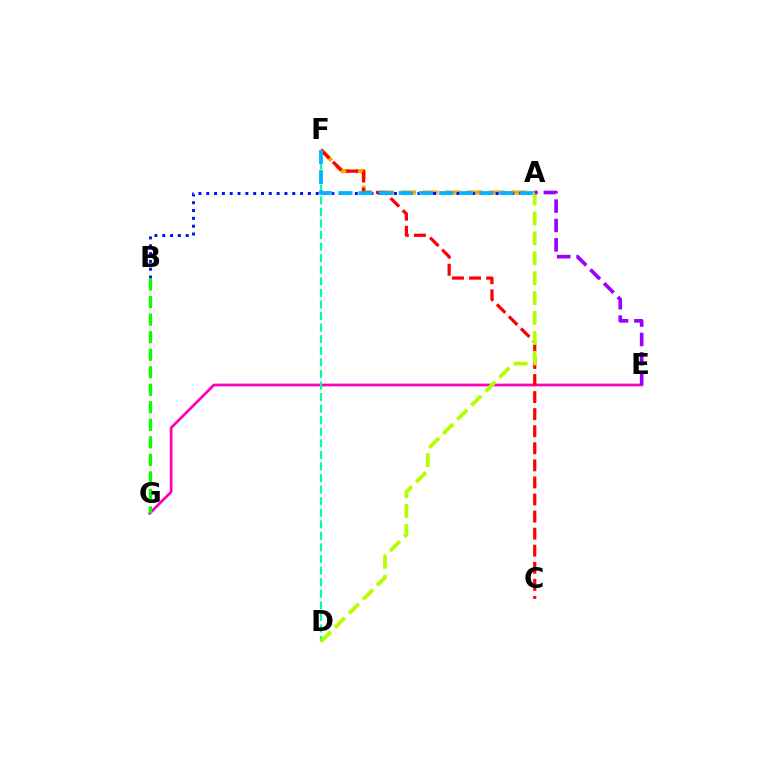{('A', 'F'): [{'color': '#ffa500', 'line_style': 'dashed', 'thickness': 2.99}, {'color': '#00b5ff', 'line_style': 'dashed', 'thickness': 2.73}], ('E', 'G'): [{'color': '#ff00bd', 'line_style': 'solid', 'thickness': 1.97}], ('C', 'F'): [{'color': '#ff0000', 'line_style': 'dashed', 'thickness': 2.32}], ('A', 'B'): [{'color': '#0010ff', 'line_style': 'dotted', 'thickness': 2.12}], ('D', 'F'): [{'color': '#00ff9d', 'line_style': 'dashed', 'thickness': 1.57}], ('B', 'G'): [{'color': '#08ff00', 'line_style': 'dashed', 'thickness': 2.38}], ('A', 'D'): [{'color': '#b3ff00', 'line_style': 'dashed', 'thickness': 2.7}], ('A', 'E'): [{'color': '#9b00ff', 'line_style': 'dashed', 'thickness': 2.63}]}